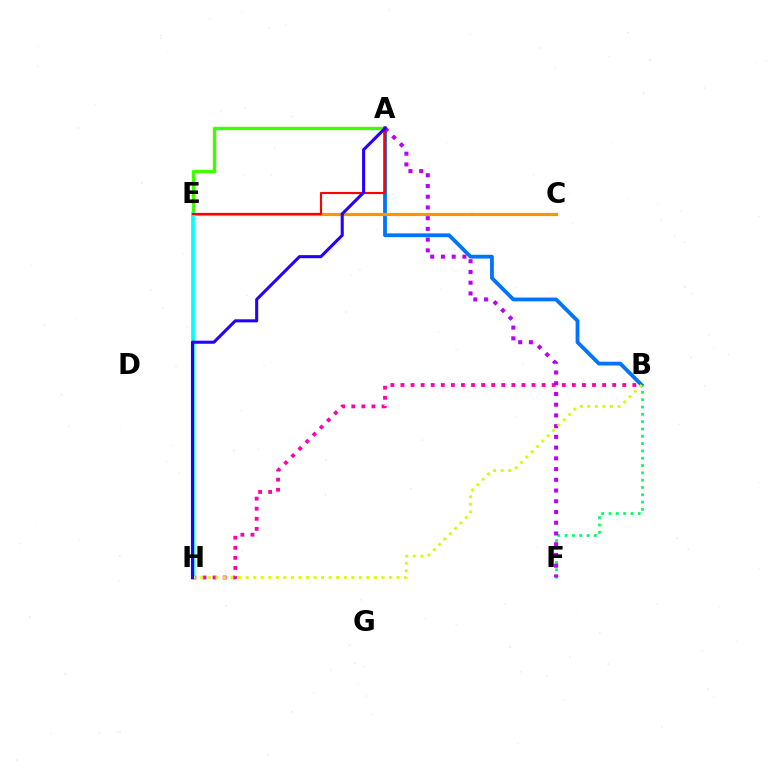{('A', 'E'): [{'color': '#3dff00', 'line_style': 'solid', 'thickness': 2.44}, {'color': '#ff0000', 'line_style': 'solid', 'thickness': 1.55}], ('A', 'B'): [{'color': '#0074ff', 'line_style': 'solid', 'thickness': 2.73}], ('B', 'F'): [{'color': '#00ff5c', 'line_style': 'dotted', 'thickness': 1.99}], ('C', 'E'): [{'color': '#ff9400', 'line_style': 'solid', 'thickness': 2.31}], ('B', 'H'): [{'color': '#ff00ac', 'line_style': 'dotted', 'thickness': 2.74}, {'color': '#d1ff00', 'line_style': 'dotted', 'thickness': 2.05}], ('A', 'F'): [{'color': '#b900ff', 'line_style': 'dotted', 'thickness': 2.92}], ('E', 'H'): [{'color': '#00fff6', 'line_style': 'solid', 'thickness': 2.64}], ('A', 'H'): [{'color': '#2500ff', 'line_style': 'solid', 'thickness': 2.21}]}